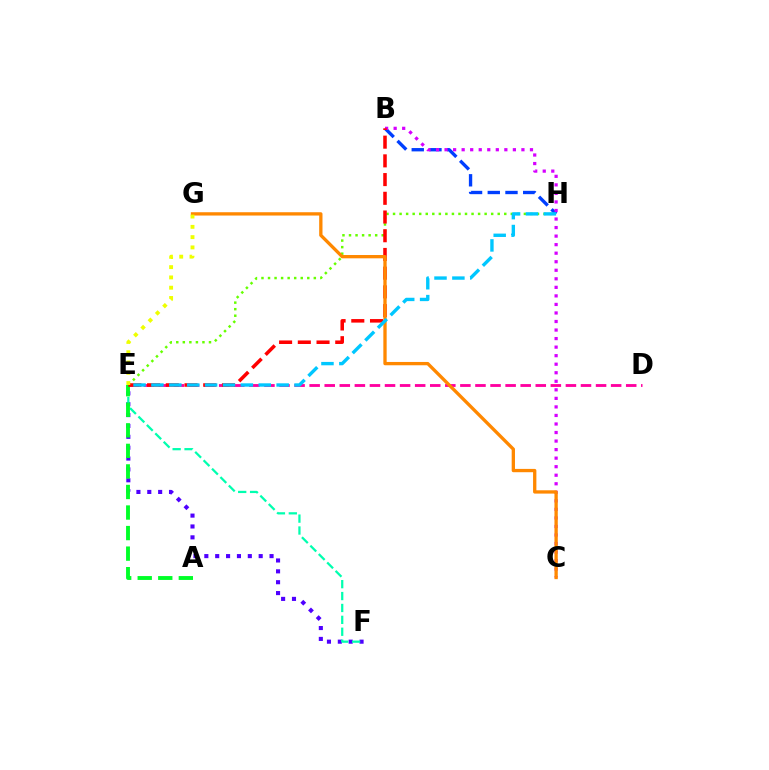{('D', 'E'): [{'color': '#ff00a0', 'line_style': 'dashed', 'thickness': 2.05}], ('E', 'H'): [{'color': '#66ff00', 'line_style': 'dotted', 'thickness': 1.78}, {'color': '#00c7ff', 'line_style': 'dashed', 'thickness': 2.43}], ('B', 'H'): [{'color': '#003fff', 'line_style': 'dashed', 'thickness': 2.41}], ('B', 'C'): [{'color': '#d600ff', 'line_style': 'dotted', 'thickness': 2.32}], ('E', 'F'): [{'color': '#4f00ff', 'line_style': 'dotted', 'thickness': 2.95}, {'color': '#00ffaf', 'line_style': 'dashed', 'thickness': 1.62}], ('A', 'E'): [{'color': '#00ff27', 'line_style': 'dashed', 'thickness': 2.79}], ('B', 'E'): [{'color': '#ff0000', 'line_style': 'dashed', 'thickness': 2.54}], ('C', 'G'): [{'color': '#ff8800', 'line_style': 'solid', 'thickness': 2.38}], ('E', 'G'): [{'color': '#eeff00', 'line_style': 'dotted', 'thickness': 2.79}]}